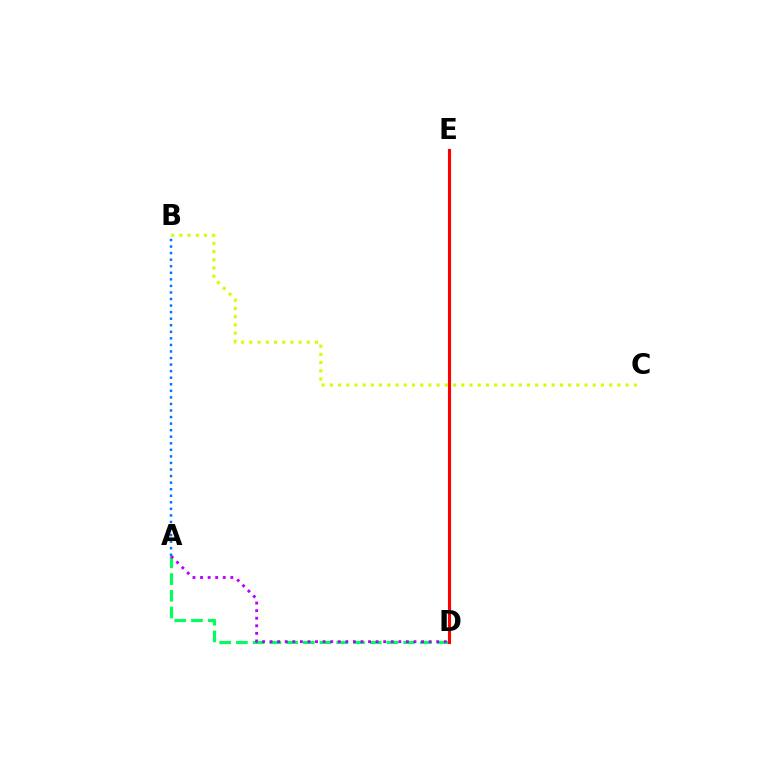{('A', 'D'): [{'color': '#00ff5c', 'line_style': 'dashed', 'thickness': 2.27}, {'color': '#b900ff', 'line_style': 'dotted', 'thickness': 2.06}], ('D', 'E'): [{'color': '#ff0000', 'line_style': 'solid', 'thickness': 2.24}], ('A', 'B'): [{'color': '#0074ff', 'line_style': 'dotted', 'thickness': 1.78}], ('B', 'C'): [{'color': '#d1ff00', 'line_style': 'dotted', 'thickness': 2.23}]}